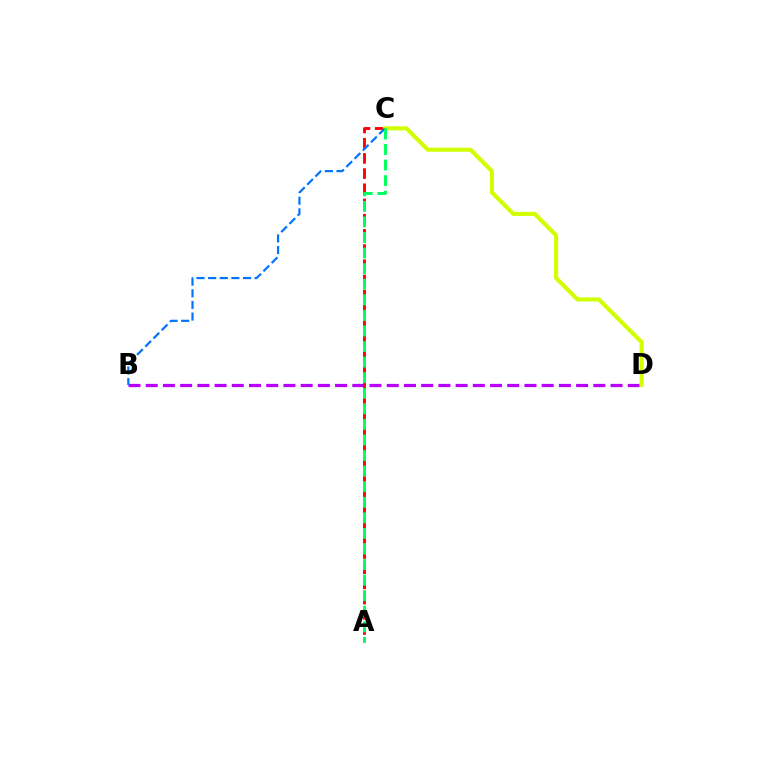{('B', 'D'): [{'color': '#b900ff', 'line_style': 'dashed', 'thickness': 2.34}], ('A', 'C'): [{'color': '#ff0000', 'line_style': 'dashed', 'thickness': 2.06}, {'color': '#00ff5c', 'line_style': 'dashed', 'thickness': 2.12}], ('C', 'D'): [{'color': '#d1ff00', 'line_style': 'solid', 'thickness': 2.96}], ('B', 'C'): [{'color': '#0074ff', 'line_style': 'dashed', 'thickness': 1.58}]}